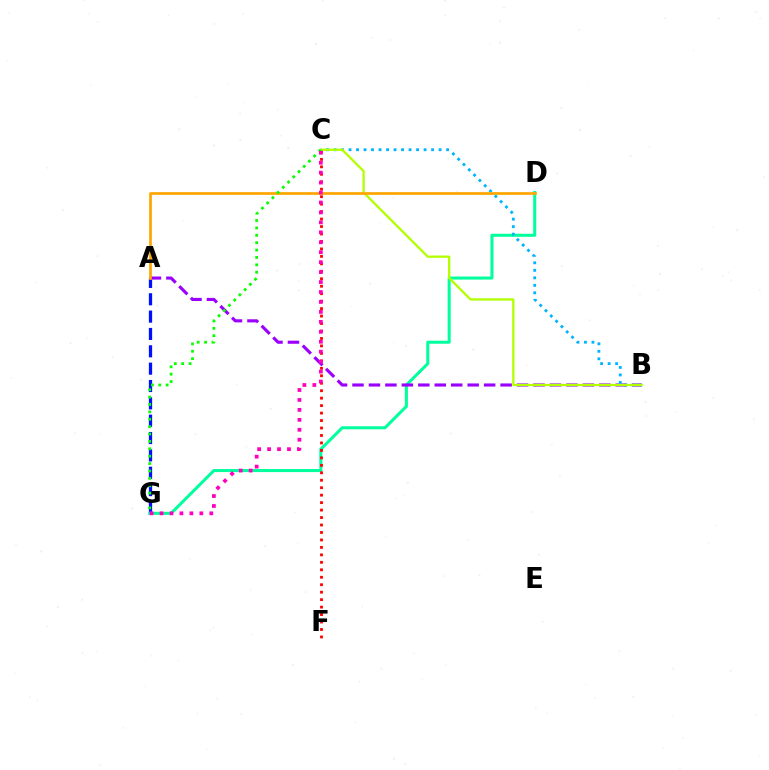{('A', 'G'): [{'color': '#0010ff', 'line_style': 'dashed', 'thickness': 2.36}], ('D', 'G'): [{'color': '#00ff9d', 'line_style': 'solid', 'thickness': 2.19}], ('A', 'B'): [{'color': '#9b00ff', 'line_style': 'dashed', 'thickness': 2.24}], ('B', 'C'): [{'color': '#00b5ff', 'line_style': 'dotted', 'thickness': 2.04}, {'color': '#b3ff00', 'line_style': 'solid', 'thickness': 1.65}], ('C', 'F'): [{'color': '#ff0000', 'line_style': 'dotted', 'thickness': 2.03}], ('A', 'D'): [{'color': '#ffa500', 'line_style': 'solid', 'thickness': 1.94}], ('C', 'G'): [{'color': '#08ff00', 'line_style': 'dotted', 'thickness': 2.01}, {'color': '#ff00bd', 'line_style': 'dotted', 'thickness': 2.7}]}